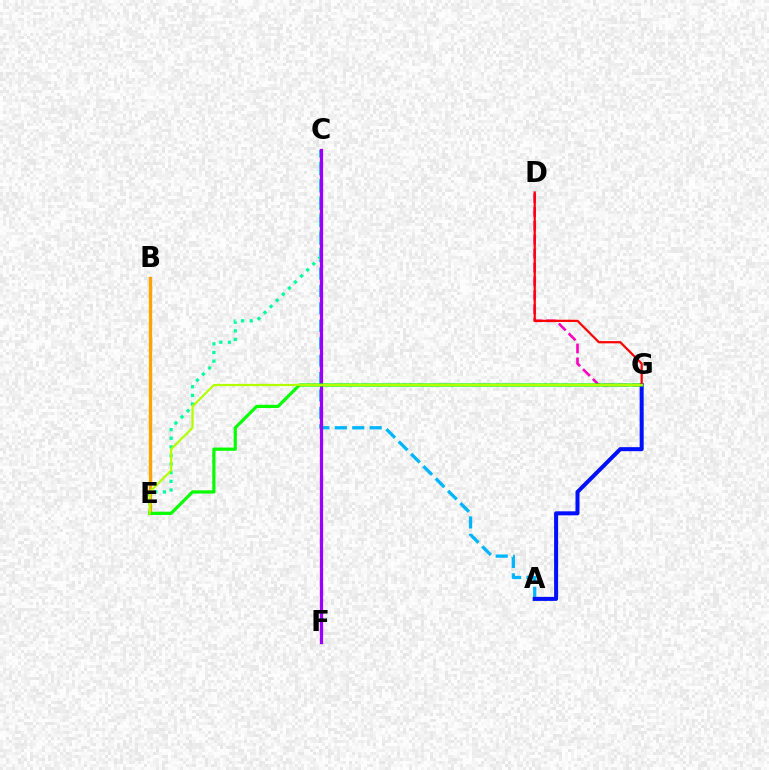{('A', 'C'): [{'color': '#00b5ff', 'line_style': 'dashed', 'thickness': 2.37}], ('C', 'E'): [{'color': '#00ff9d', 'line_style': 'dotted', 'thickness': 2.34}], ('B', 'E'): [{'color': '#ffa500', 'line_style': 'solid', 'thickness': 2.4}], ('D', 'G'): [{'color': '#ff00bd', 'line_style': 'dashed', 'thickness': 1.89}, {'color': '#ff0000', 'line_style': 'solid', 'thickness': 1.61}], ('A', 'G'): [{'color': '#0010ff', 'line_style': 'solid', 'thickness': 2.89}], ('C', 'F'): [{'color': '#9b00ff', 'line_style': 'solid', 'thickness': 2.35}], ('E', 'G'): [{'color': '#08ff00', 'line_style': 'solid', 'thickness': 2.3}, {'color': '#b3ff00', 'line_style': 'solid', 'thickness': 1.61}]}